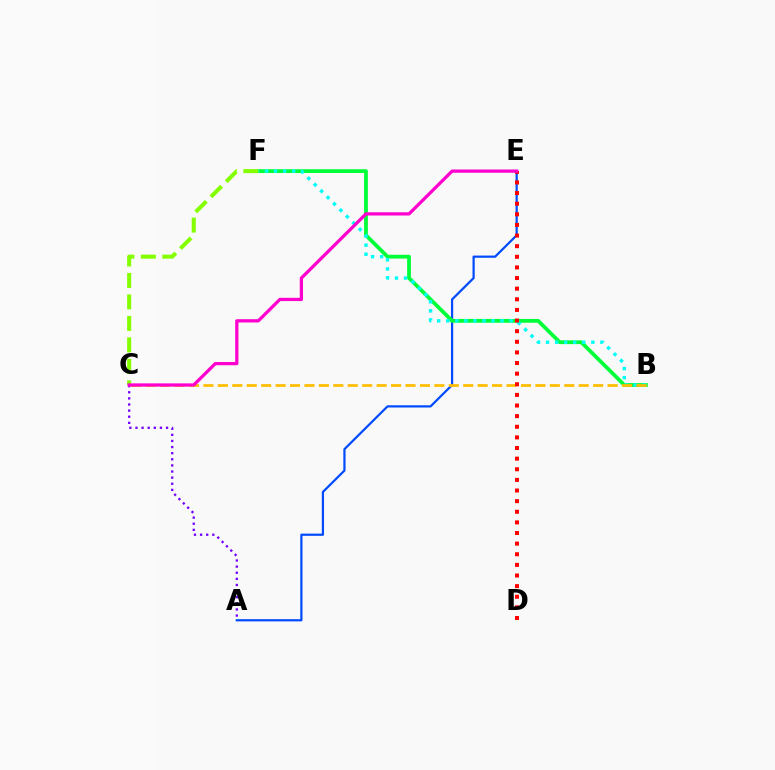{('A', 'E'): [{'color': '#004bff', 'line_style': 'solid', 'thickness': 1.6}], ('B', 'F'): [{'color': '#00ff39', 'line_style': 'solid', 'thickness': 2.72}, {'color': '#00fff6', 'line_style': 'dotted', 'thickness': 2.46}], ('A', 'C'): [{'color': '#7200ff', 'line_style': 'dotted', 'thickness': 1.66}], ('C', 'F'): [{'color': '#84ff00', 'line_style': 'dashed', 'thickness': 2.92}], ('B', 'C'): [{'color': '#ffbd00', 'line_style': 'dashed', 'thickness': 1.96}], ('D', 'E'): [{'color': '#ff0000', 'line_style': 'dotted', 'thickness': 2.89}], ('C', 'E'): [{'color': '#ff00cf', 'line_style': 'solid', 'thickness': 2.34}]}